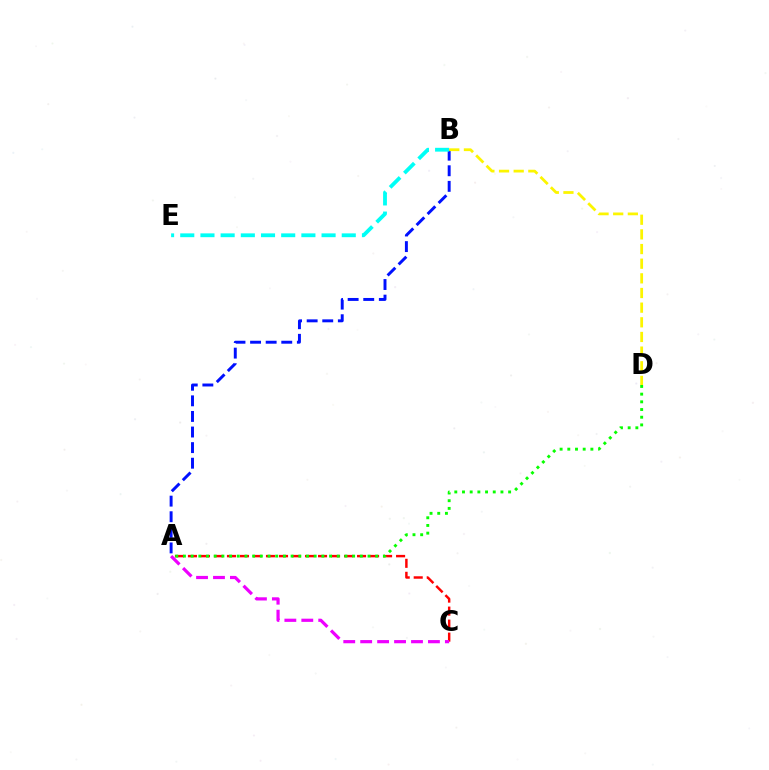{('A', 'B'): [{'color': '#0010ff', 'line_style': 'dashed', 'thickness': 2.12}], ('A', 'C'): [{'color': '#ff0000', 'line_style': 'dashed', 'thickness': 1.77}, {'color': '#ee00ff', 'line_style': 'dashed', 'thickness': 2.3}], ('A', 'D'): [{'color': '#08ff00', 'line_style': 'dotted', 'thickness': 2.09}], ('B', 'E'): [{'color': '#00fff6', 'line_style': 'dashed', 'thickness': 2.74}], ('B', 'D'): [{'color': '#fcf500', 'line_style': 'dashed', 'thickness': 1.99}]}